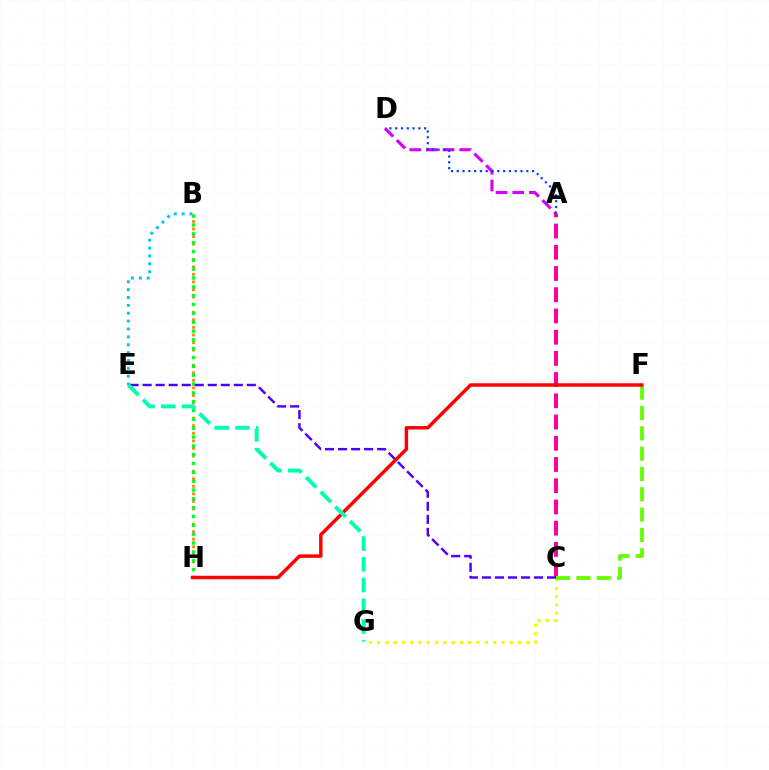{('B', 'H'): [{'color': '#ff8800', 'line_style': 'dotted', 'thickness': 2.06}, {'color': '#00ff27', 'line_style': 'dotted', 'thickness': 2.4}], ('B', 'E'): [{'color': '#00c7ff', 'line_style': 'dotted', 'thickness': 2.14}], ('A', 'D'): [{'color': '#d600ff', 'line_style': 'dashed', 'thickness': 2.26}, {'color': '#003fff', 'line_style': 'dotted', 'thickness': 1.57}], ('A', 'C'): [{'color': '#ff00a0', 'line_style': 'dashed', 'thickness': 2.88}], ('C', 'G'): [{'color': '#eeff00', 'line_style': 'dotted', 'thickness': 2.25}], ('C', 'E'): [{'color': '#4f00ff', 'line_style': 'dashed', 'thickness': 1.77}], ('C', 'F'): [{'color': '#66ff00', 'line_style': 'dashed', 'thickness': 2.76}], ('F', 'H'): [{'color': '#ff0000', 'line_style': 'solid', 'thickness': 2.5}], ('E', 'G'): [{'color': '#00ffaf', 'line_style': 'dashed', 'thickness': 2.82}]}